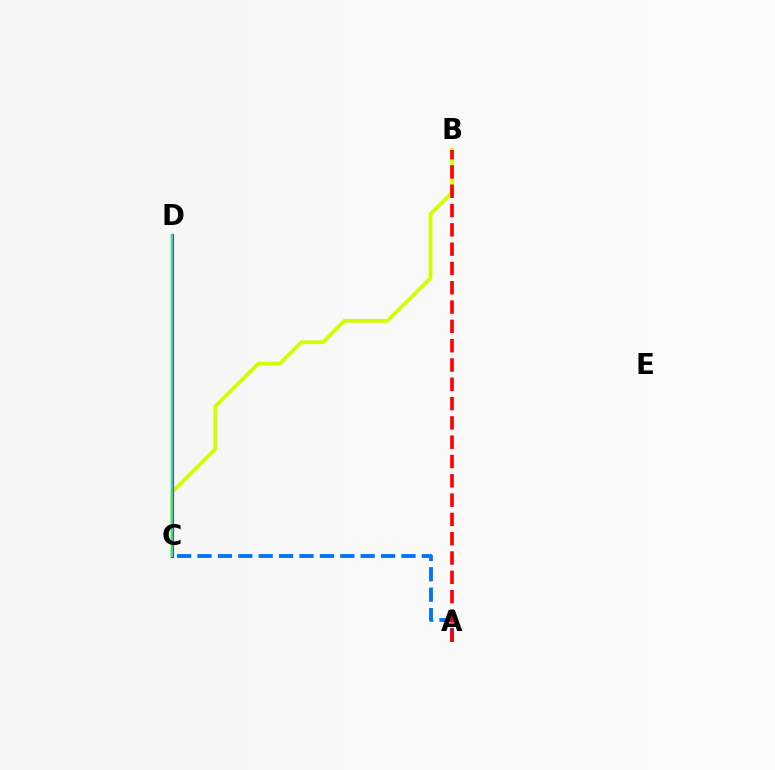{('A', 'C'): [{'color': '#0074ff', 'line_style': 'dashed', 'thickness': 2.77}], ('B', 'C'): [{'color': '#d1ff00', 'line_style': 'solid', 'thickness': 2.72}], ('C', 'D'): [{'color': '#b900ff', 'line_style': 'solid', 'thickness': 2.25}, {'color': '#00ff5c', 'line_style': 'solid', 'thickness': 1.54}], ('A', 'B'): [{'color': '#ff0000', 'line_style': 'dashed', 'thickness': 2.62}]}